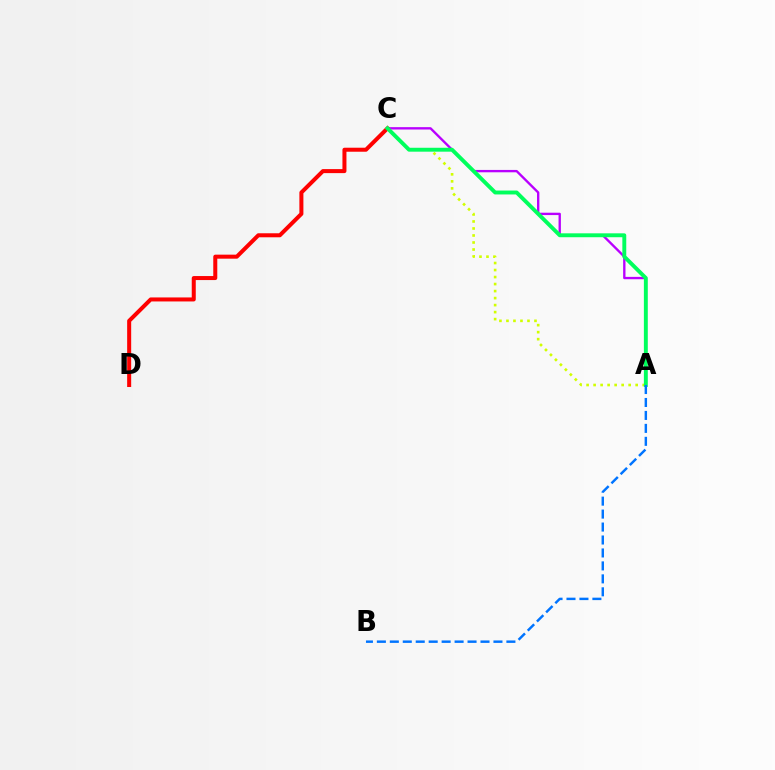{('A', 'C'): [{'color': '#b900ff', 'line_style': 'solid', 'thickness': 1.69}, {'color': '#d1ff00', 'line_style': 'dotted', 'thickness': 1.9}, {'color': '#00ff5c', 'line_style': 'solid', 'thickness': 2.81}], ('C', 'D'): [{'color': '#ff0000', 'line_style': 'solid', 'thickness': 2.89}], ('A', 'B'): [{'color': '#0074ff', 'line_style': 'dashed', 'thickness': 1.76}]}